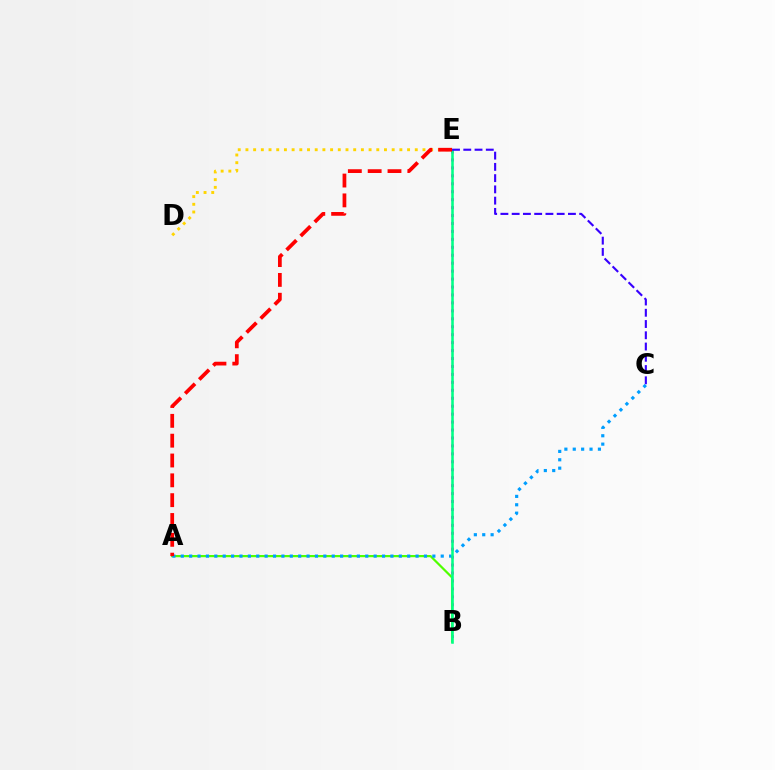{('B', 'E'): [{'color': '#ff00ed', 'line_style': 'dotted', 'thickness': 2.16}, {'color': '#00ff86', 'line_style': 'solid', 'thickness': 1.85}], ('D', 'E'): [{'color': '#ffd500', 'line_style': 'dotted', 'thickness': 2.09}], ('A', 'B'): [{'color': '#4fff00', 'line_style': 'solid', 'thickness': 1.59}], ('A', 'C'): [{'color': '#009eff', 'line_style': 'dotted', 'thickness': 2.28}], ('C', 'E'): [{'color': '#3700ff', 'line_style': 'dashed', 'thickness': 1.53}], ('A', 'E'): [{'color': '#ff0000', 'line_style': 'dashed', 'thickness': 2.69}]}